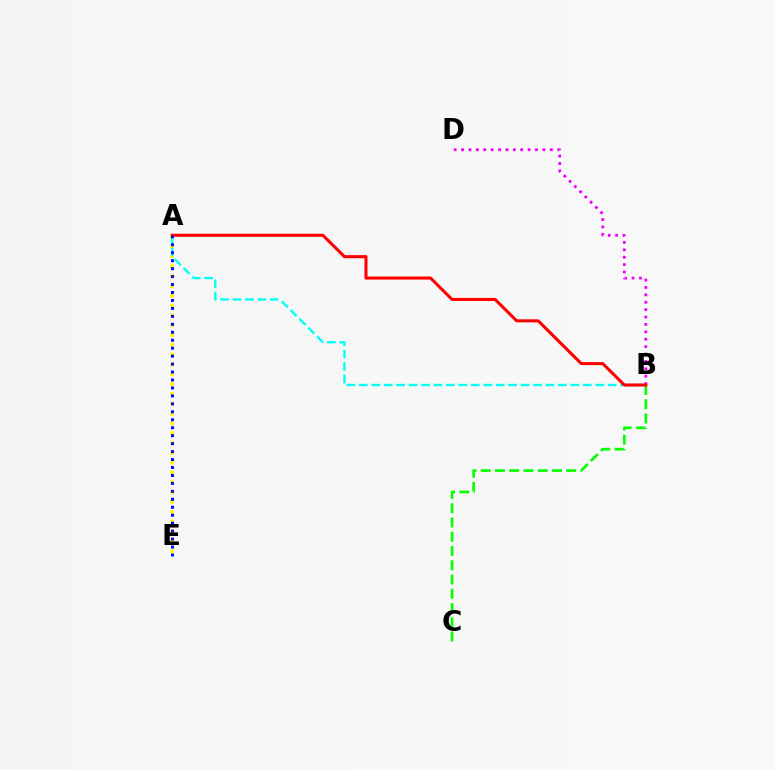{('A', 'E'): [{'color': '#fcf500', 'line_style': 'dotted', 'thickness': 2.67}, {'color': '#0010ff', 'line_style': 'dotted', 'thickness': 2.16}], ('A', 'B'): [{'color': '#00fff6', 'line_style': 'dashed', 'thickness': 1.69}, {'color': '#ff0000', 'line_style': 'solid', 'thickness': 2.2}], ('B', 'C'): [{'color': '#08ff00', 'line_style': 'dashed', 'thickness': 1.94}], ('B', 'D'): [{'color': '#ee00ff', 'line_style': 'dotted', 'thickness': 2.01}]}